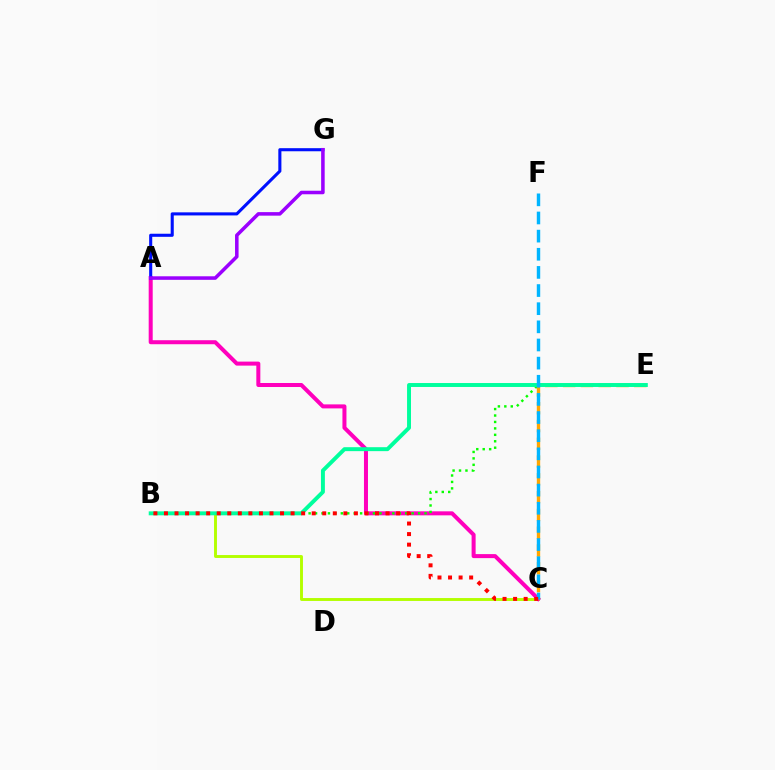{('B', 'C'): [{'color': '#b3ff00', 'line_style': 'solid', 'thickness': 2.09}, {'color': '#ff0000', 'line_style': 'dotted', 'thickness': 2.87}], ('A', 'C'): [{'color': '#ff00bd', 'line_style': 'solid', 'thickness': 2.89}], ('B', 'E'): [{'color': '#08ff00', 'line_style': 'dotted', 'thickness': 1.75}, {'color': '#00ff9d', 'line_style': 'solid', 'thickness': 2.84}], ('C', 'E'): [{'color': '#ffa500', 'line_style': 'dashed', 'thickness': 2.42}], ('A', 'G'): [{'color': '#0010ff', 'line_style': 'solid', 'thickness': 2.22}, {'color': '#9b00ff', 'line_style': 'solid', 'thickness': 2.55}], ('C', 'F'): [{'color': '#00b5ff', 'line_style': 'dashed', 'thickness': 2.46}]}